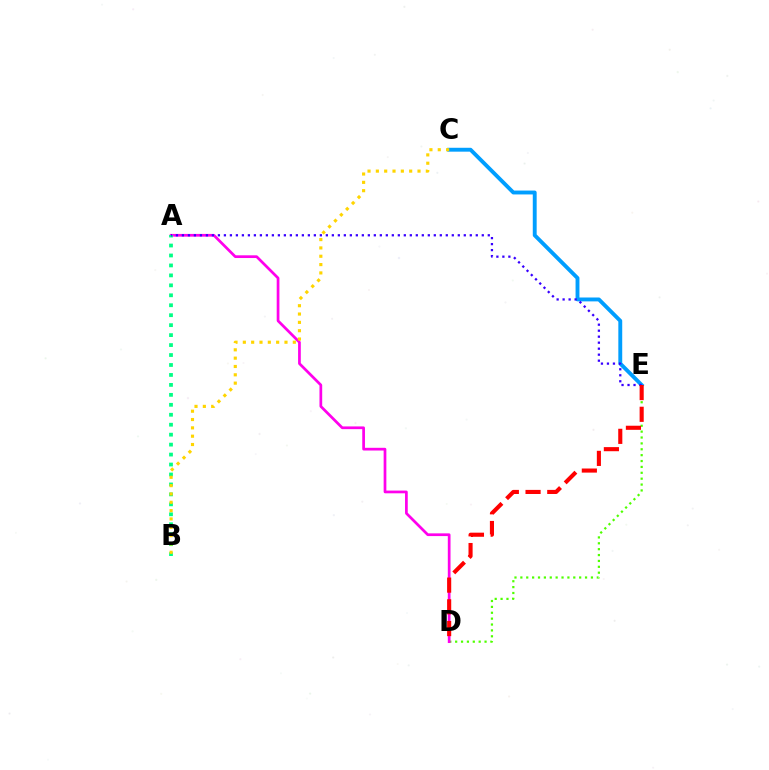{('C', 'E'): [{'color': '#009eff', 'line_style': 'solid', 'thickness': 2.8}], ('D', 'E'): [{'color': '#4fff00', 'line_style': 'dotted', 'thickness': 1.6}, {'color': '#ff0000', 'line_style': 'dashed', 'thickness': 2.95}], ('A', 'D'): [{'color': '#ff00ed', 'line_style': 'solid', 'thickness': 1.96}], ('A', 'B'): [{'color': '#00ff86', 'line_style': 'dotted', 'thickness': 2.7}], ('A', 'E'): [{'color': '#3700ff', 'line_style': 'dotted', 'thickness': 1.63}], ('B', 'C'): [{'color': '#ffd500', 'line_style': 'dotted', 'thickness': 2.26}]}